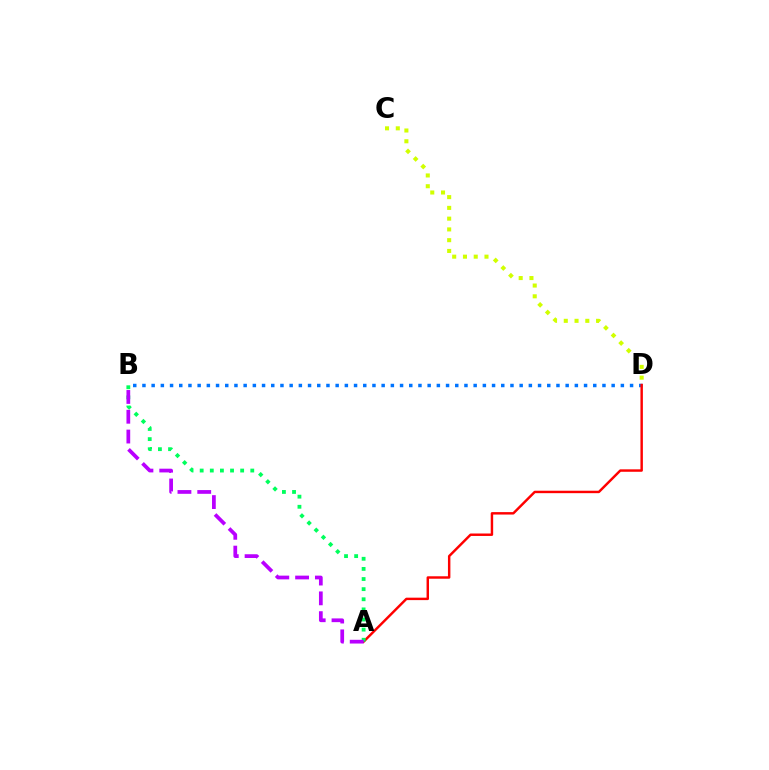{('B', 'D'): [{'color': '#0074ff', 'line_style': 'dotted', 'thickness': 2.5}], ('C', 'D'): [{'color': '#d1ff00', 'line_style': 'dotted', 'thickness': 2.92}], ('A', 'D'): [{'color': '#ff0000', 'line_style': 'solid', 'thickness': 1.76}], ('A', 'B'): [{'color': '#00ff5c', 'line_style': 'dotted', 'thickness': 2.75}, {'color': '#b900ff', 'line_style': 'dashed', 'thickness': 2.69}]}